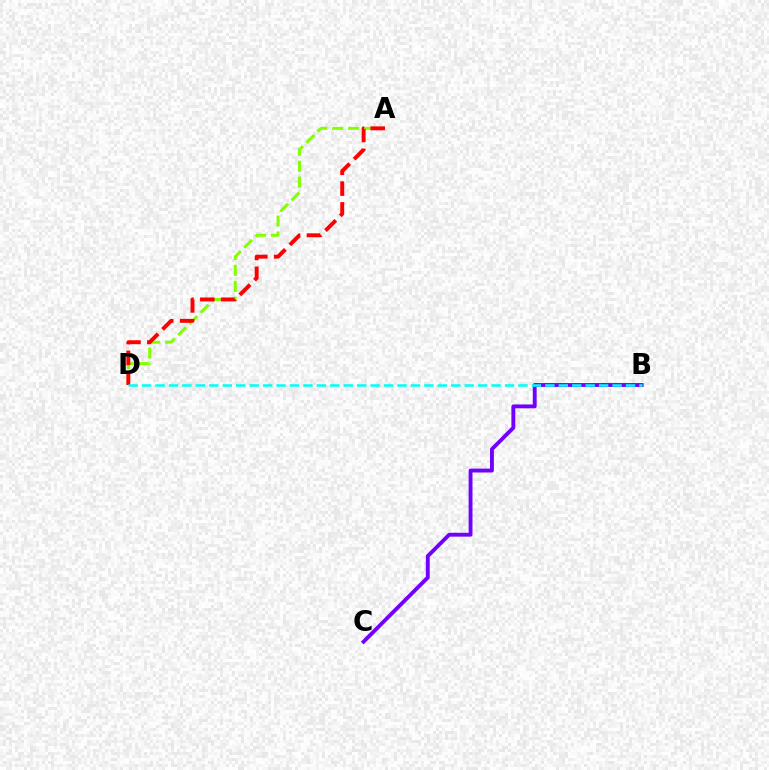{('A', 'D'): [{'color': '#84ff00', 'line_style': 'dashed', 'thickness': 2.16}, {'color': '#ff0000', 'line_style': 'dashed', 'thickness': 2.83}], ('B', 'C'): [{'color': '#7200ff', 'line_style': 'solid', 'thickness': 2.79}], ('B', 'D'): [{'color': '#00fff6', 'line_style': 'dashed', 'thickness': 1.83}]}